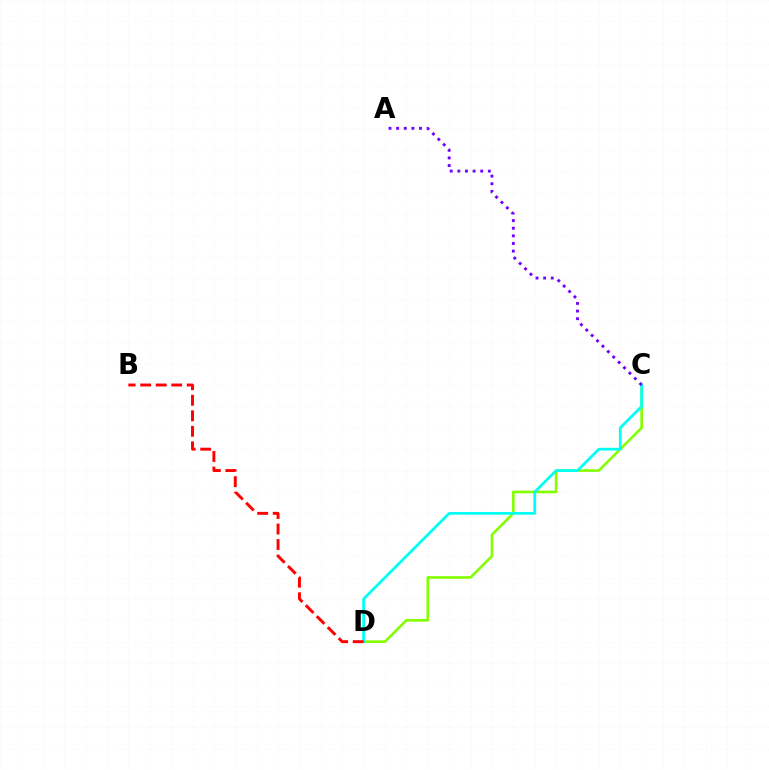{('C', 'D'): [{'color': '#84ff00', 'line_style': 'solid', 'thickness': 1.9}, {'color': '#00fff6', 'line_style': 'solid', 'thickness': 1.98}], ('B', 'D'): [{'color': '#ff0000', 'line_style': 'dashed', 'thickness': 2.11}], ('A', 'C'): [{'color': '#7200ff', 'line_style': 'dotted', 'thickness': 2.07}]}